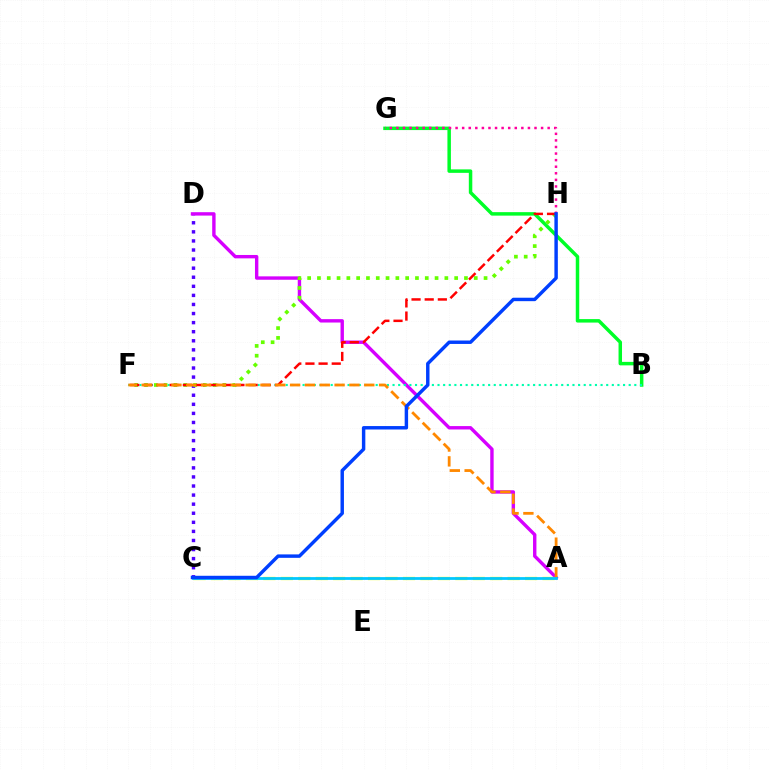{('C', 'D'): [{'color': '#4f00ff', 'line_style': 'dotted', 'thickness': 2.47}], ('B', 'G'): [{'color': '#00ff27', 'line_style': 'solid', 'thickness': 2.5}], ('G', 'H'): [{'color': '#ff00a0', 'line_style': 'dotted', 'thickness': 1.79}], ('A', 'D'): [{'color': '#d600ff', 'line_style': 'solid', 'thickness': 2.44}], ('B', 'F'): [{'color': '#00ffaf', 'line_style': 'dotted', 'thickness': 1.53}], ('F', 'H'): [{'color': '#66ff00', 'line_style': 'dotted', 'thickness': 2.66}, {'color': '#ff0000', 'line_style': 'dashed', 'thickness': 1.79}], ('A', 'C'): [{'color': '#eeff00', 'line_style': 'dashed', 'thickness': 2.37}, {'color': '#00c7ff', 'line_style': 'solid', 'thickness': 2.0}], ('A', 'F'): [{'color': '#ff8800', 'line_style': 'dashed', 'thickness': 2.02}], ('C', 'H'): [{'color': '#003fff', 'line_style': 'solid', 'thickness': 2.47}]}